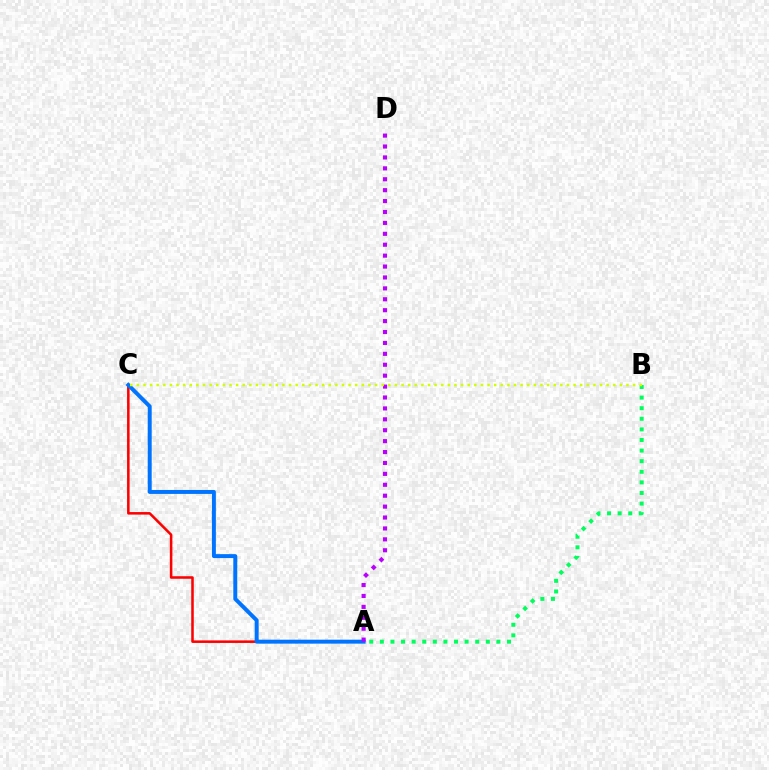{('A', 'C'): [{'color': '#ff0000', 'line_style': 'solid', 'thickness': 1.83}, {'color': '#0074ff', 'line_style': 'solid', 'thickness': 2.85}], ('A', 'B'): [{'color': '#00ff5c', 'line_style': 'dotted', 'thickness': 2.88}], ('A', 'D'): [{'color': '#b900ff', 'line_style': 'dotted', 'thickness': 2.96}], ('B', 'C'): [{'color': '#d1ff00', 'line_style': 'dotted', 'thickness': 1.8}]}